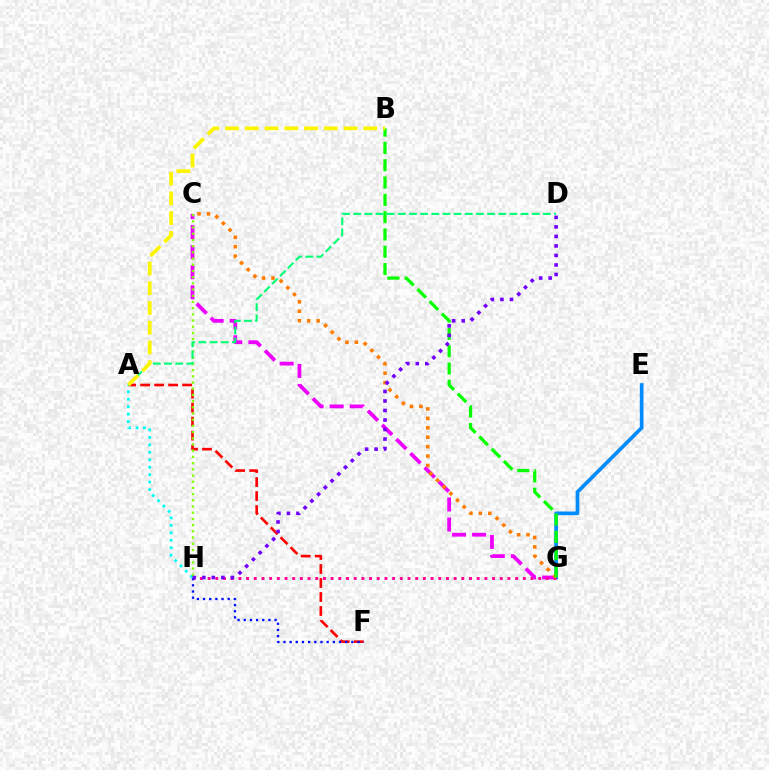{('E', 'G'): [{'color': '#008cff', 'line_style': 'solid', 'thickness': 2.65}], ('C', 'G'): [{'color': '#ee00ff', 'line_style': 'dashed', 'thickness': 2.72}, {'color': '#ff7c00', 'line_style': 'dotted', 'thickness': 2.56}], ('A', 'F'): [{'color': '#ff0000', 'line_style': 'dashed', 'thickness': 1.9}], ('A', 'H'): [{'color': '#00fff6', 'line_style': 'dotted', 'thickness': 2.02}], ('G', 'H'): [{'color': '#ff0094', 'line_style': 'dotted', 'thickness': 2.09}], ('F', 'H'): [{'color': '#0010ff', 'line_style': 'dotted', 'thickness': 1.68}], ('B', 'G'): [{'color': '#08ff00', 'line_style': 'dashed', 'thickness': 2.35}], ('C', 'H'): [{'color': '#84ff00', 'line_style': 'dotted', 'thickness': 1.68}], ('A', 'D'): [{'color': '#00ff74', 'line_style': 'dashed', 'thickness': 1.52}], ('A', 'B'): [{'color': '#fcf500', 'line_style': 'dashed', 'thickness': 2.68}], ('D', 'H'): [{'color': '#7200ff', 'line_style': 'dotted', 'thickness': 2.59}]}